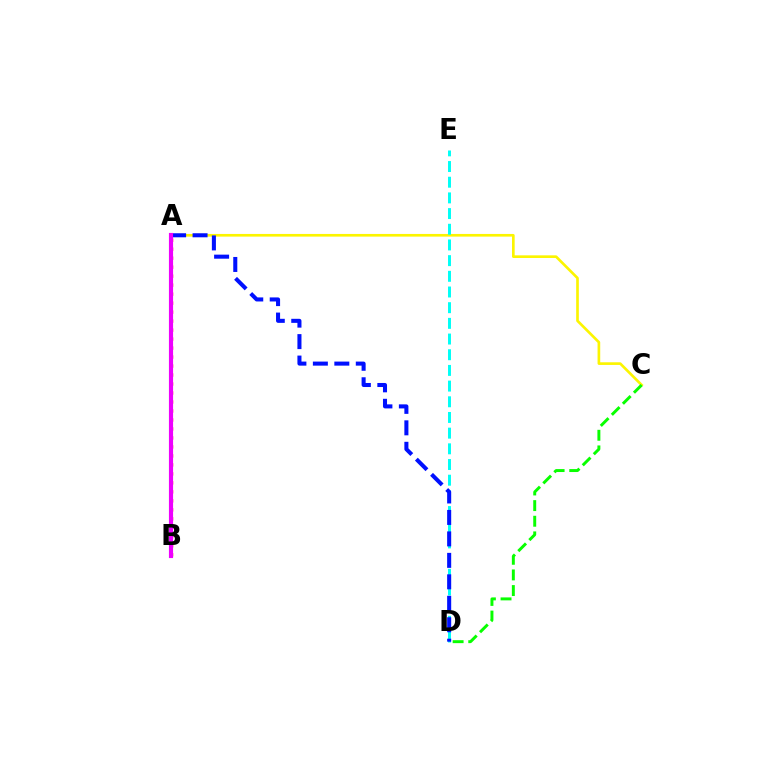{('A', 'C'): [{'color': '#fcf500', 'line_style': 'solid', 'thickness': 1.91}], ('D', 'E'): [{'color': '#00fff6', 'line_style': 'dashed', 'thickness': 2.13}], ('A', 'B'): [{'color': '#ff0000', 'line_style': 'dotted', 'thickness': 2.44}, {'color': '#ee00ff', 'line_style': 'solid', 'thickness': 2.98}], ('A', 'D'): [{'color': '#0010ff', 'line_style': 'dashed', 'thickness': 2.92}], ('C', 'D'): [{'color': '#08ff00', 'line_style': 'dashed', 'thickness': 2.12}]}